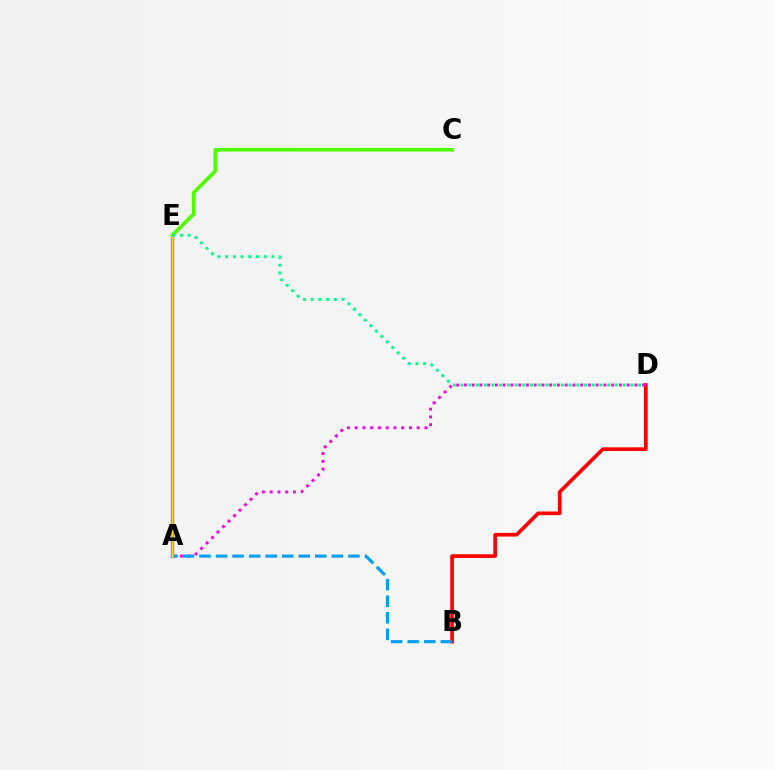{('A', 'E'): [{'color': '#3700ff', 'line_style': 'solid', 'thickness': 2.33}, {'color': '#ffd500', 'line_style': 'solid', 'thickness': 1.8}], ('C', 'E'): [{'color': '#4fff00', 'line_style': 'solid', 'thickness': 2.62}], ('B', 'D'): [{'color': '#ff0000', 'line_style': 'solid', 'thickness': 2.64}], ('A', 'D'): [{'color': '#ff00ed', 'line_style': 'dotted', 'thickness': 2.11}], ('A', 'B'): [{'color': '#009eff', 'line_style': 'dashed', 'thickness': 2.25}], ('D', 'E'): [{'color': '#00ff86', 'line_style': 'dotted', 'thickness': 2.1}]}